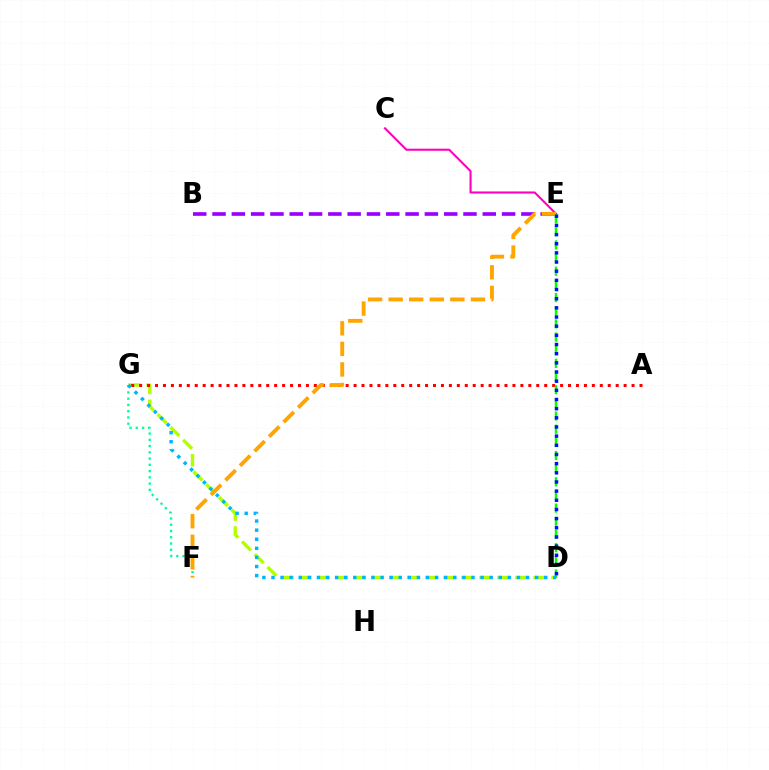{('F', 'G'): [{'color': '#00ff9d', 'line_style': 'dotted', 'thickness': 1.7}], ('C', 'E'): [{'color': '#ff00bd', 'line_style': 'solid', 'thickness': 1.5}], ('D', 'G'): [{'color': '#b3ff00', 'line_style': 'dashed', 'thickness': 2.45}, {'color': '#00b5ff', 'line_style': 'dotted', 'thickness': 2.47}], ('A', 'G'): [{'color': '#ff0000', 'line_style': 'dotted', 'thickness': 2.16}], ('D', 'E'): [{'color': '#08ff00', 'line_style': 'dashed', 'thickness': 1.79}, {'color': '#0010ff', 'line_style': 'dotted', 'thickness': 2.49}], ('B', 'E'): [{'color': '#9b00ff', 'line_style': 'dashed', 'thickness': 2.62}], ('E', 'F'): [{'color': '#ffa500', 'line_style': 'dashed', 'thickness': 2.79}]}